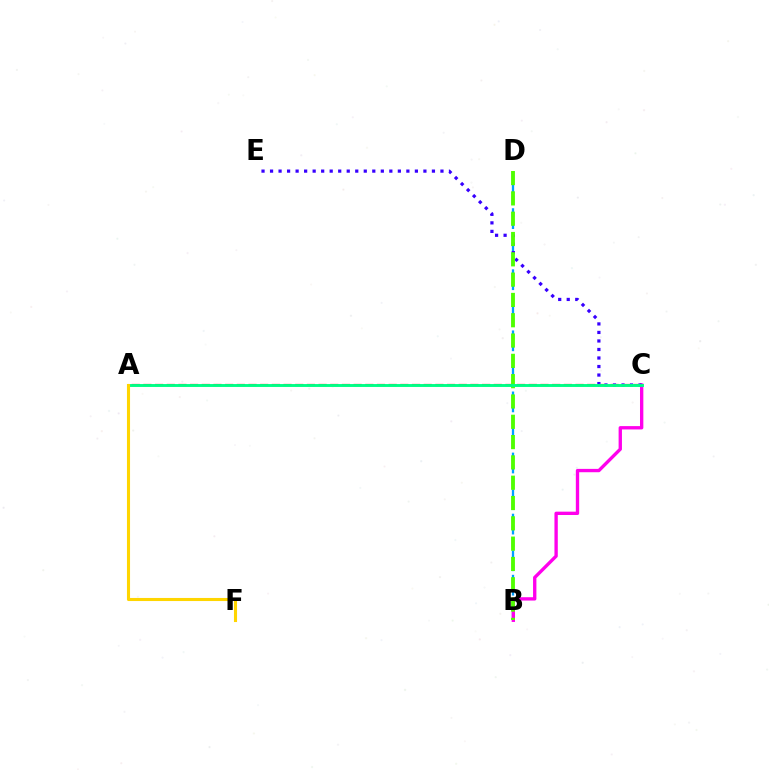{('B', 'D'): [{'color': '#009eff', 'line_style': 'dashed', 'thickness': 1.66}, {'color': '#4fff00', 'line_style': 'dashed', 'thickness': 2.76}], ('A', 'C'): [{'color': '#ff0000', 'line_style': 'dashed', 'thickness': 1.59}, {'color': '#00ff86', 'line_style': 'solid', 'thickness': 2.09}], ('B', 'C'): [{'color': '#ff00ed', 'line_style': 'solid', 'thickness': 2.41}], ('C', 'E'): [{'color': '#3700ff', 'line_style': 'dotted', 'thickness': 2.32}], ('A', 'F'): [{'color': '#ffd500', 'line_style': 'solid', 'thickness': 2.23}]}